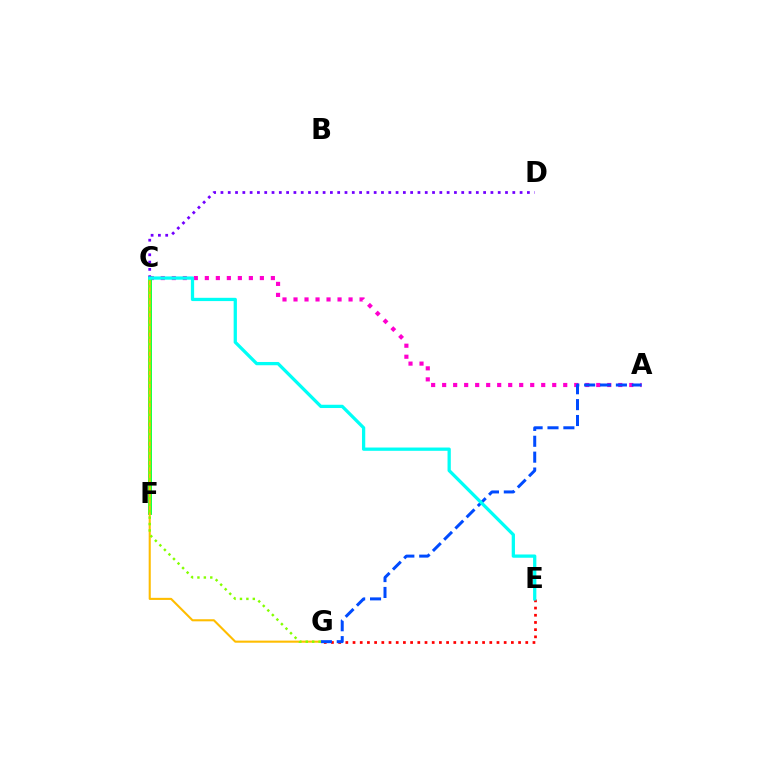{('E', 'G'): [{'color': '#ff0000', 'line_style': 'dotted', 'thickness': 1.96}], ('A', 'C'): [{'color': '#ff00cf', 'line_style': 'dotted', 'thickness': 2.99}], ('C', 'F'): [{'color': '#00ff39', 'line_style': 'solid', 'thickness': 2.75}], ('C', 'G'): [{'color': '#ffbd00', 'line_style': 'solid', 'thickness': 1.51}, {'color': '#84ff00', 'line_style': 'dotted', 'thickness': 1.75}], ('A', 'G'): [{'color': '#004bff', 'line_style': 'dashed', 'thickness': 2.16}], ('C', 'D'): [{'color': '#7200ff', 'line_style': 'dotted', 'thickness': 1.98}], ('C', 'E'): [{'color': '#00fff6', 'line_style': 'solid', 'thickness': 2.35}]}